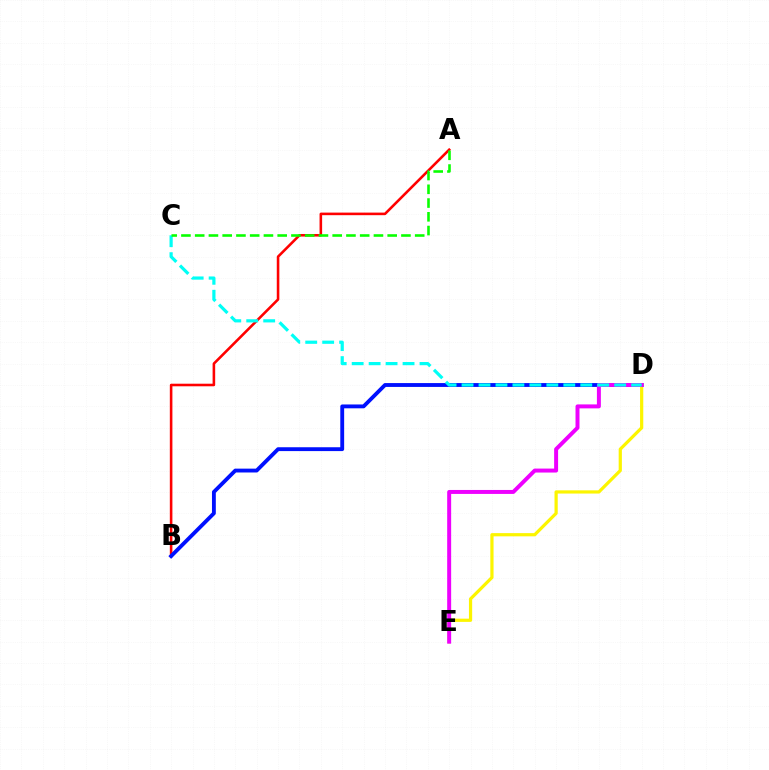{('A', 'B'): [{'color': '#ff0000', 'line_style': 'solid', 'thickness': 1.86}], ('B', 'D'): [{'color': '#0010ff', 'line_style': 'solid', 'thickness': 2.77}], ('D', 'E'): [{'color': '#fcf500', 'line_style': 'solid', 'thickness': 2.31}, {'color': '#ee00ff', 'line_style': 'solid', 'thickness': 2.86}], ('C', 'D'): [{'color': '#00fff6', 'line_style': 'dashed', 'thickness': 2.3}], ('A', 'C'): [{'color': '#08ff00', 'line_style': 'dashed', 'thickness': 1.87}]}